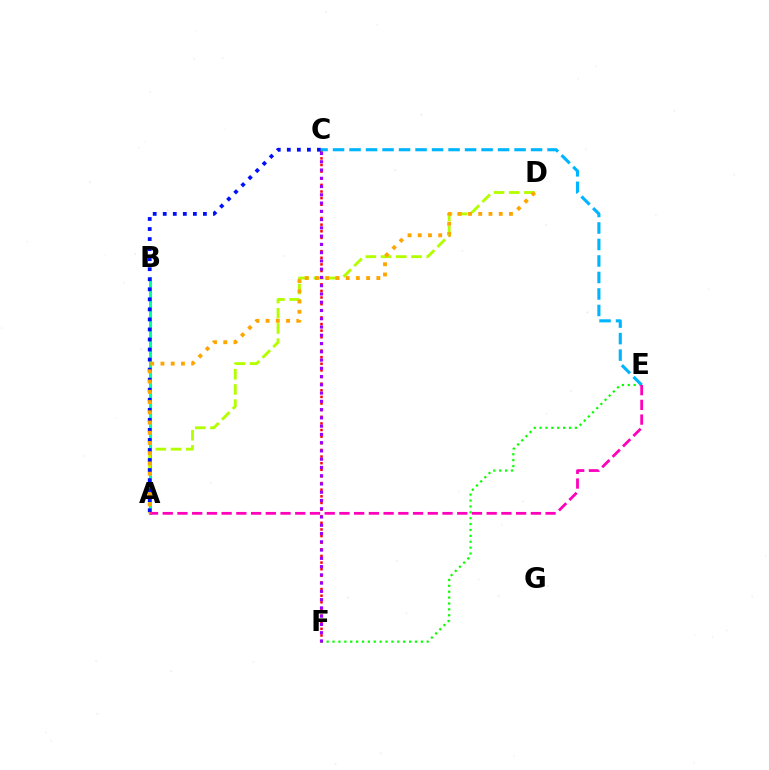{('E', 'F'): [{'color': '#08ff00', 'line_style': 'dotted', 'thickness': 1.6}], ('A', 'B'): [{'color': '#00ff9d', 'line_style': 'solid', 'thickness': 2.18}], ('C', 'F'): [{'color': '#ff0000', 'line_style': 'dotted', 'thickness': 1.8}, {'color': '#9b00ff', 'line_style': 'dotted', 'thickness': 2.24}], ('A', 'D'): [{'color': '#b3ff00', 'line_style': 'dashed', 'thickness': 2.07}, {'color': '#ffa500', 'line_style': 'dotted', 'thickness': 2.78}], ('A', 'C'): [{'color': '#0010ff', 'line_style': 'dotted', 'thickness': 2.73}], ('C', 'E'): [{'color': '#00b5ff', 'line_style': 'dashed', 'thickness': 2.24}], ('A', 'E'): [{'color': '#ff00bd', 'line_style': 'dashed', 'thickness': 2.0}]}